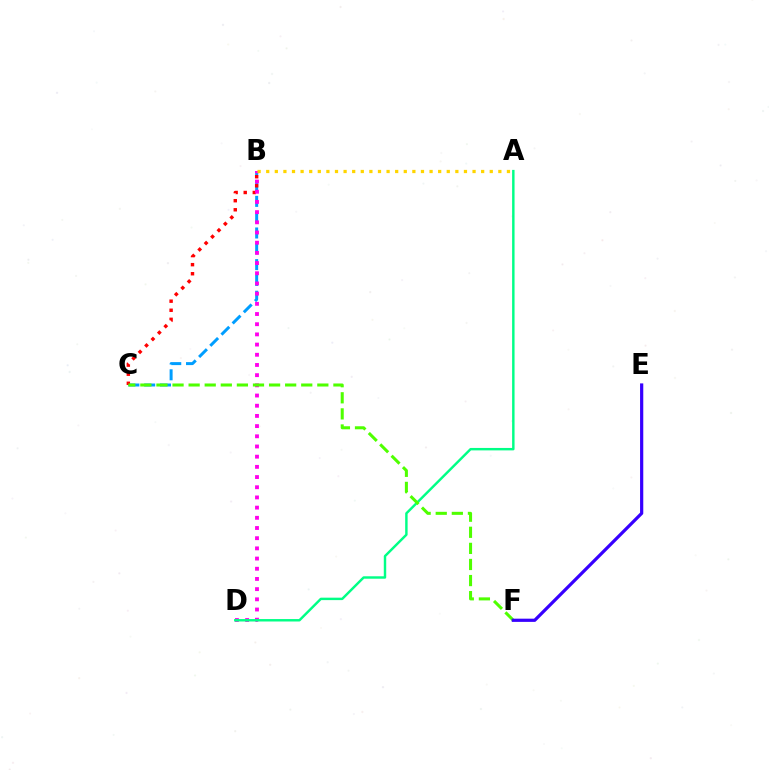{('B', 'C'): [{'color': '#009eff', 'line_style': 'dashed', 'thickness': 2.15}, {'color': '#ff0000', 'line_style': 'dotted', 'thickness': 2.47}], ('B', 'D'): [{'color': '#ff00ed', 'line_style': 'dotted', 'thickness': 2.77}], ('A', 'D'): [{'color': '#00ff86', 'line_style': 'solid', 'thickness': 1.76}], ('C', 'F'): [{'color': '#4fff00', 'line_style': 'dashed', 'thickness': 2.19}], ('E', 'F'): [{'color': '#3700ff', 'line_style': 'solid', 'thickness': 2.31}], ('A', 'B'): [{'color': '#ffd500', 'line_style': 'dotted', 'thickness': 2.34}]}